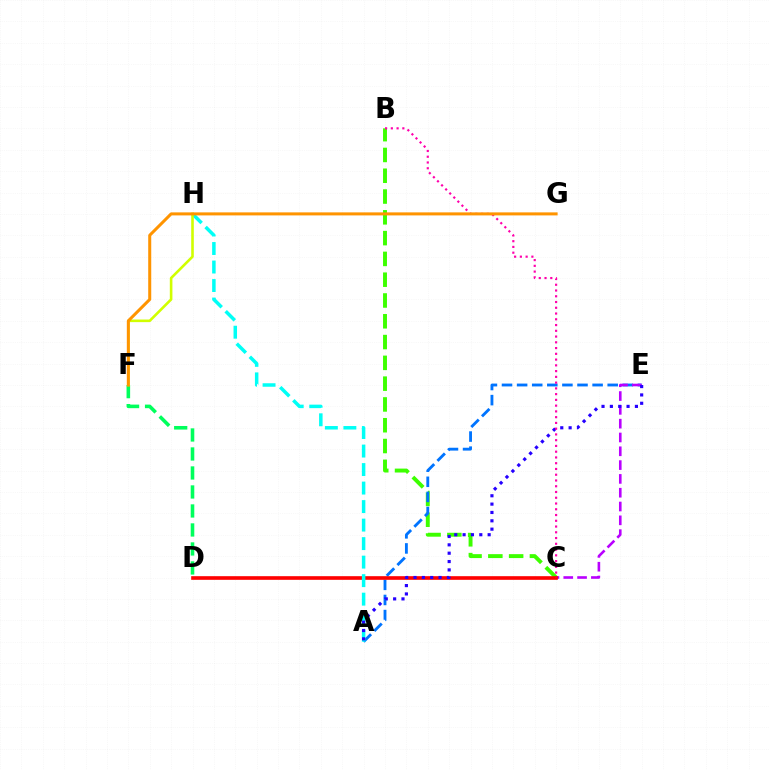{('B', 'C'): [{'color': '#3dff00', 'line_style': 'dashed', 'thickness': 2.82}, {'color': '#ff00ac', 'line_style': 'dotted', 'thickness': 1.56}], ('A', 'E'): [{'color': '#0074ff', 'line_style': 'dashed', 'thickness': 2.05}, {'color': '#2500ff', 'line_style': 'dotted', 'thickness': 2.27}], ('C', 'E'): [{'color': '#b900ff', 'line_style': 'dashed', 'thickness': 1.88}], ('C', 'D'): [{'color': '#ff0000', 'line_style': 'solid', 'thickness': 2.62}], ('D', 'F'): [{'color': '#00ff5c', 'line_style': 'dashed', 'thickness': 2.58}], ('A', 'H'): [{'color': '#00fff6', 'line_style': 'dashed', 'thickness': 2.51}], ('F', 'H'): [{'color': '#d1ff00', 'line_style': 'solid', 'thickness': 1.87}], ('F', 'G'): [{'color': '#ff9400', 'line_style': 'solid', 'thickness': 2.18}]}